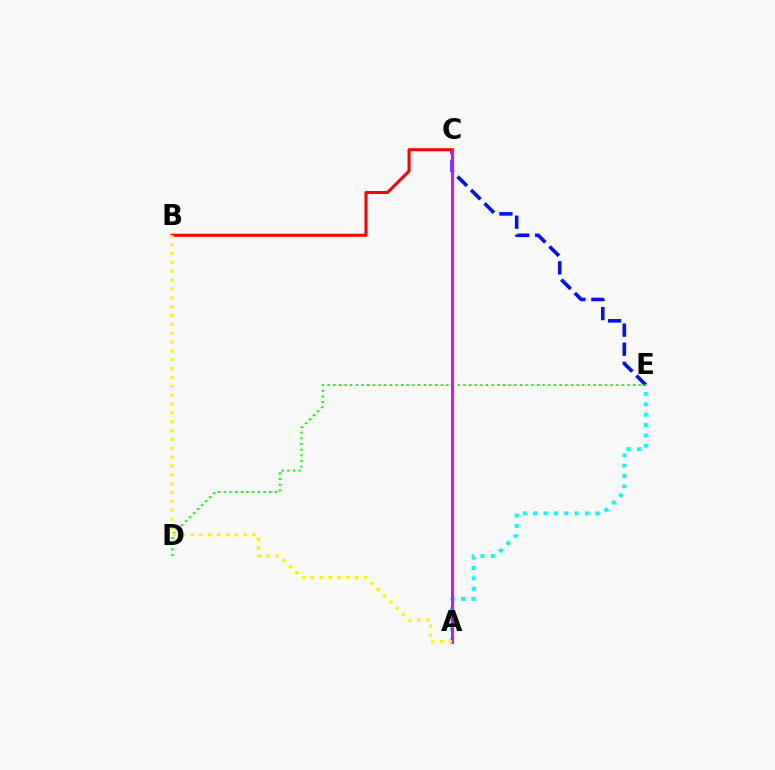{('A', 'E'): [{'color': '#00fff6', 'line_style': 'dotted', 'thickness': 2.81}], ('C', 'E'): [{'color': '#0010ff', 'line_style': 'dashed', 'thickness': 2.59}], ('D', 'E'): [{'color': '#08ff00', 'line_style': 'dotted', 'thickness': 1.54}], ('B', 'C'): [{'color': '#ff0000', 'line_style': 'solid', 'thickness': 2.19}], ('A', 'C'): [{'color': '#ee00ff', 'line_style': 'solid', 'thickness': 2.12}], ('A', 'B'): [{'color': '#fcf500', 'line_style': 'dotted', 'thickness': 2.41}]}